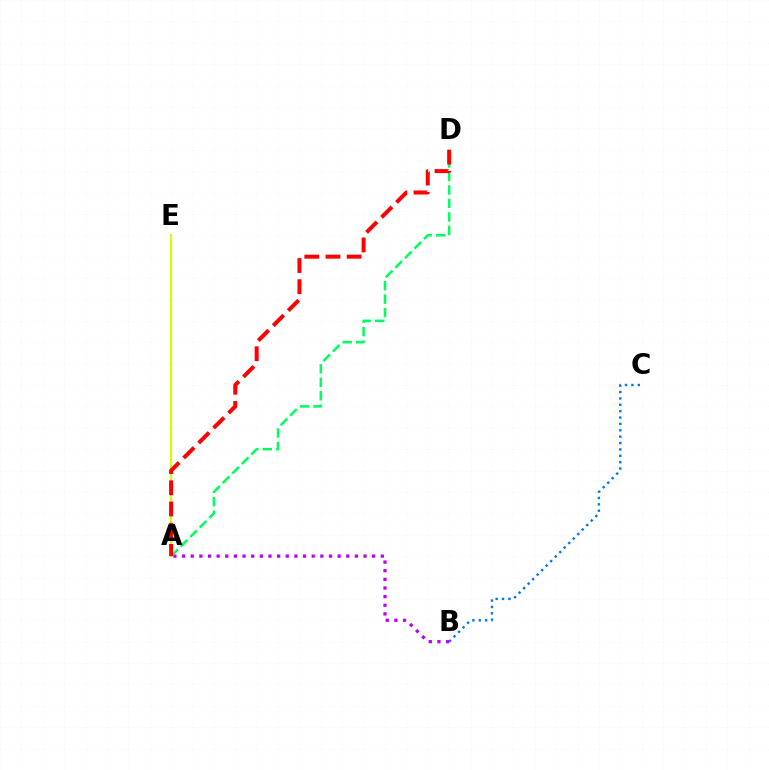{('A', 'E'): [{'color': '#d1ff00', 'line_style': 'solid', 'thickness': 1.53}], ('A', 'B'): [{'color': '#b900ff', 'line_style': 'dotted', 'thickness': 2.35}], ('A', 'D'): [{'color': '#00ff5c', 'line_style': 'dashed', 'thickness': 1.83}, {'color': '#ff0000', 'line_style': 'dashed', 'thickness': 2.88}], ('B', 'C'): [{'color': '#0074ff', 'line_style': 'dotted', 'thickness': 1.73}]}